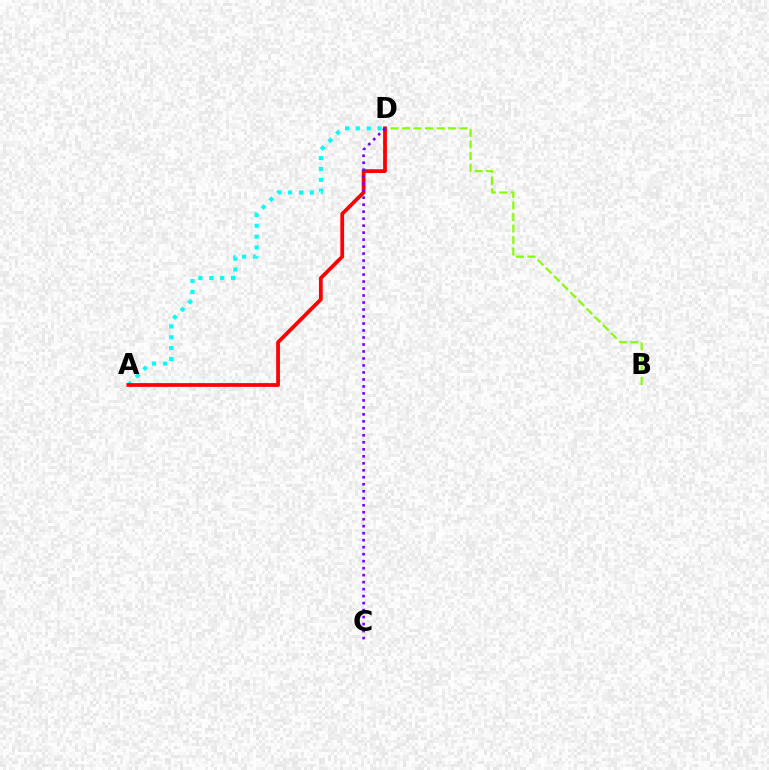{('B', 'D'): [{'color': '#84ff00', 'line_style': 'dashed', 'thickness': 1.57}], ('A', 'D'): [{'color': '#00fff6', 'line_style': 'dotted', 'thickness': 2.95}, {'color': '#ff0000', 'line_style': 'solid', 'thickness': 2.7}], ('C', 'D'): [{'color': '#7200ff', 'line_style': 'dotted', 'thickness': 1.9}]}